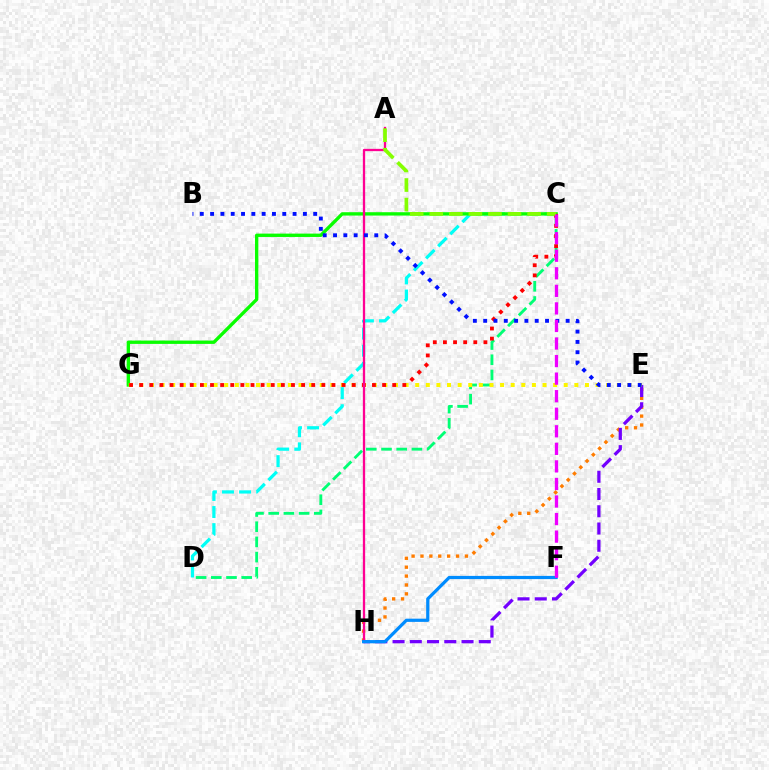{('C', 'D'): [{'color': '#00fff6', 'line_style': 'dashed', 'thickness': 2.32}, {'color': '#00ff74', 'line_style': 'dashed', 'thickness': 2.06}], ('C', 'G'): [{'color': '#08ff00', 'line_style': 'solid', 'thickness': 2.41}, {'color': '#ff0000', 'line_style': 'dotted', 'thickness': 2.75}], ('E', 'H'): [{'color': '#ff7c00', 'line_style': 'dotted', 'thickness': 2.42}, {'color': '#7200ff', 'line_style': 'dashed', 'thickness': 2.34}], ('E', 'G'): [{'color': '#fcf500', 'line_style': 'dotted', 'thickness': 2.88}], ('A', 'H'): [{'color': '#ff0094', 'line_style': 'solid', 'thickness': 1.66}], ('A', 'C'): [{'color': '#84ff00', 'line_style': 'dashed', 'thickness': 2.66}], ('B', 'E'): [{'color': '#0010ff', 'line_style': 'dotted', 'thickness': 2.8}], ('F', 'H'): [{'color': '#008cff', 'line_style': 'solid', 'thickness': 2.31}], ('C', 'F'): [{'color': '#ee00ff', 'line_style': 'dashed', 'thickness': 2.38}]}